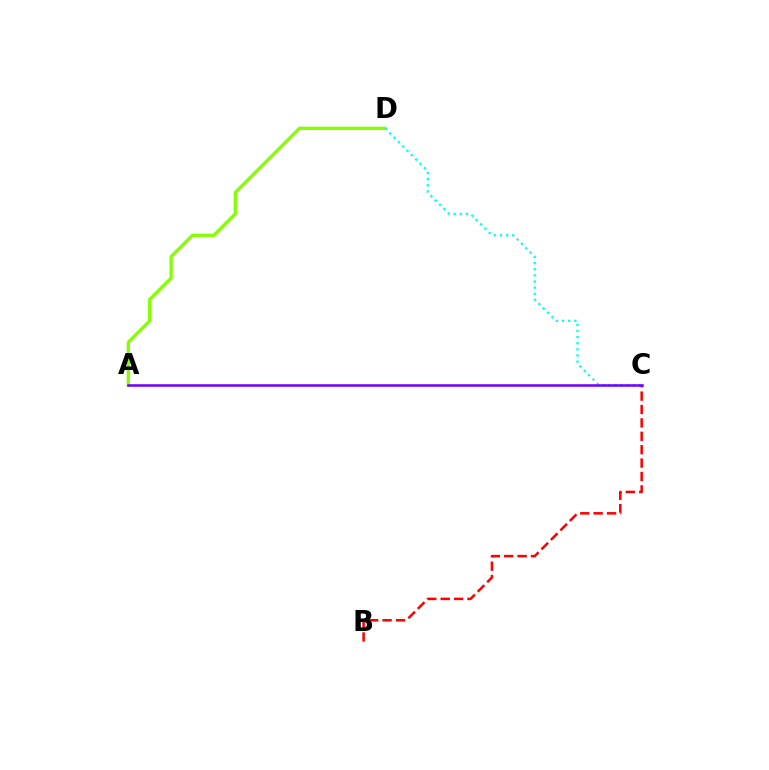{('B', 'C'): [{'color': '#ff0000', 'line_style': 'dashed', 'thickness': 1.82}], ('A', 'D'): [{'color': '#84ff00', 'line_style': 'solid', 'thickness': 2.37}], ('C', 'D'): [{'color': '#00fff6', 'line_style': 'dotted', 'thickness': 1.67}], ('A', 'C'): [{'color': '#7200ff', 'line_style': 'solid', 'thickness': 1.84}]}